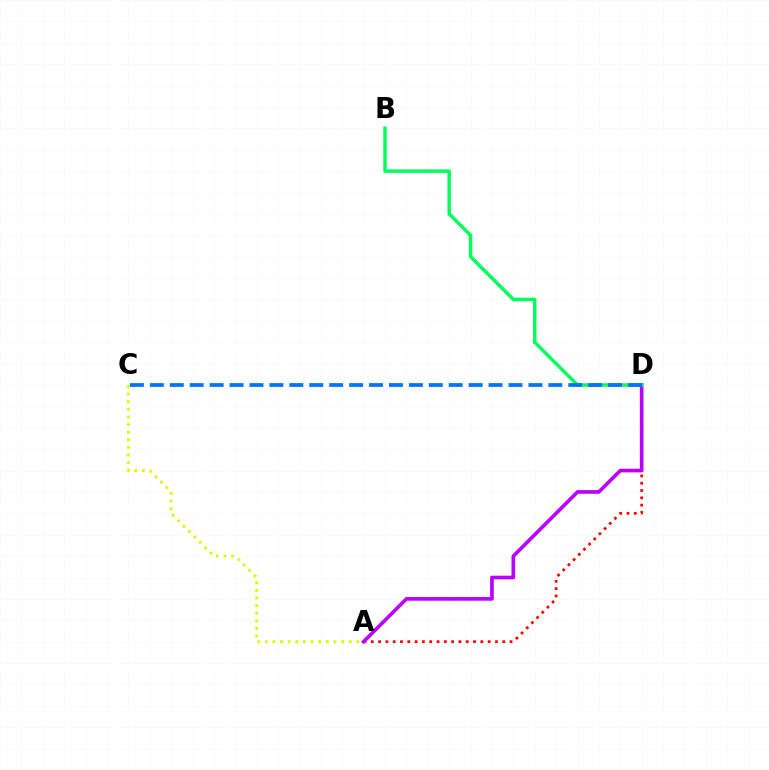{('A', 'D'): [{'color': '#ff0000', 'line_style': 'dotted', 'thickness': 1.98}, {'color': '#b900ff', 'line_style': 'solid', 'thickness': 2.63}], ('A', 'C'): [{'color': '#d1ff00', 'line_style': 'dotted', 'thickness': 2.07}], ('B', 'D'): [{'color': '#00ff5c', 'line_style': 'solid', 'thickness': 2.48}], ('C', 'D'): [{'color': '#0074ff', 'line_style': 'dashed', 'thickness': 2.71}]}